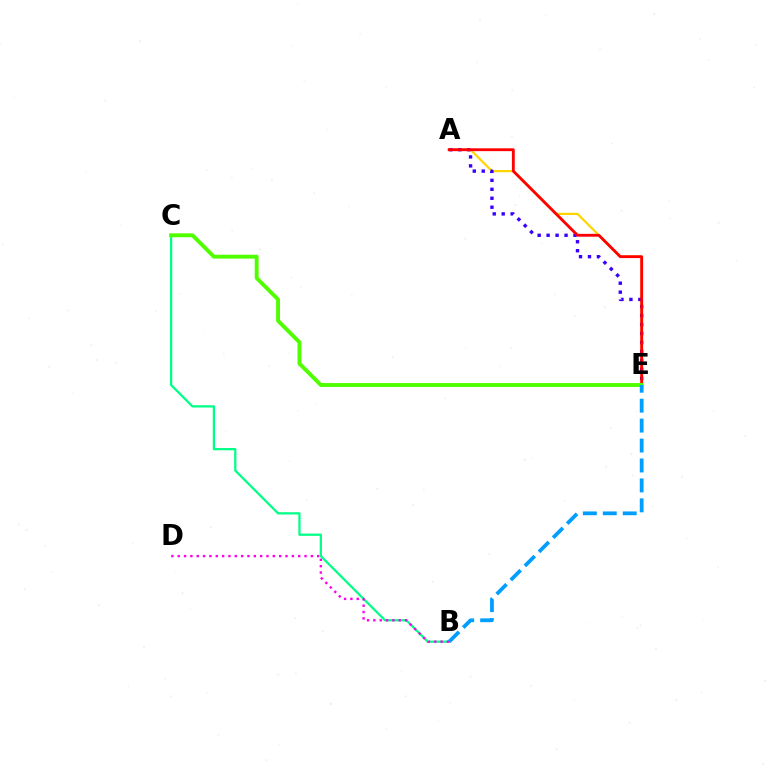{('A', 'E'): [{'color': '#ffd500', 'line_style': 'solid', 'thickness': 1.59}, {'color': '#3700ff', 'line_style': 'dotted', 'thickness': 2.44}, {'color': '#ff0000', 'line_style': 'solid', 'thickness': 2.05}], ('B', 'C'): [{'color': '#00ff86', 'line_style': 'solid', 'thickness': 1.62}], ('C', 'E'): [{'color': '#4fff00', 'line_style': 'solid', 'thickness': 2.8}], ('B', 'D'): [{'color': '#ff00ed', 'line_style': 'dotted', 'thickness': 1.72}], ('B', 'E'): [{'color': '#009eff', 'line_style': 'dashed', 'thickness': 2.71}]}